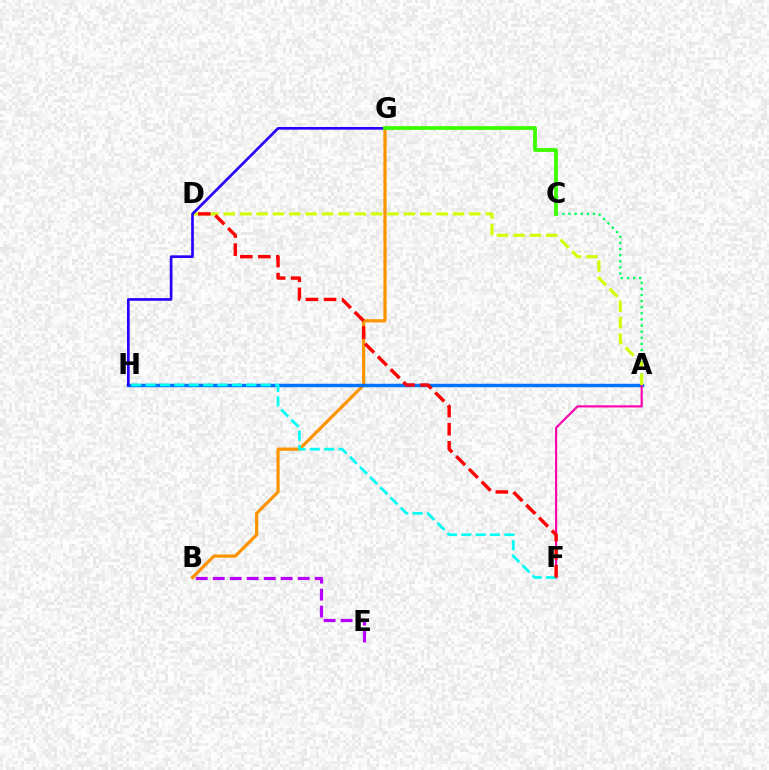{('A', 'C'): [{'color': '#00ff5c', 'line_style': 'dotted', 'thickness': 1.66}], ('B', 'G'): [{'color': '#ff9400', 'line_style': 'solid', 'thickness': 2.32}], ('A', 'H'): [{'color': '#0074ff', 'line_style': 'solid', 'thickness': 2.48}], ('B', 'E'): [{'color': '#b900ff', 'line_style': 'dashed', 'thickness': 2.31}], ('A', 'F'): [{'color': '#ff00ac', 'line_style': 'solid', 'thickness': 1.55}], ('F', 'H'): [{'color': '#00fff6', 'line_style': 'dashed', 'thickness': 1.95}], ('A', 'D'): [{'color': '#d1ff00', 'line_style': 'dashed', 'thickness': 2.22}], ('D', 'F'): [{'color': '#ff0000', 'line_style': 'dashed', 'thickness': 2.46}], ('G', 'H'): [{'color': '#2500ff', 'line_style': 'solid', 'thickness': 1.92}], ('C', 'G'): [{'color': '#3dff00', 'line_style': 'solid', 'thickness': 2.73}]}